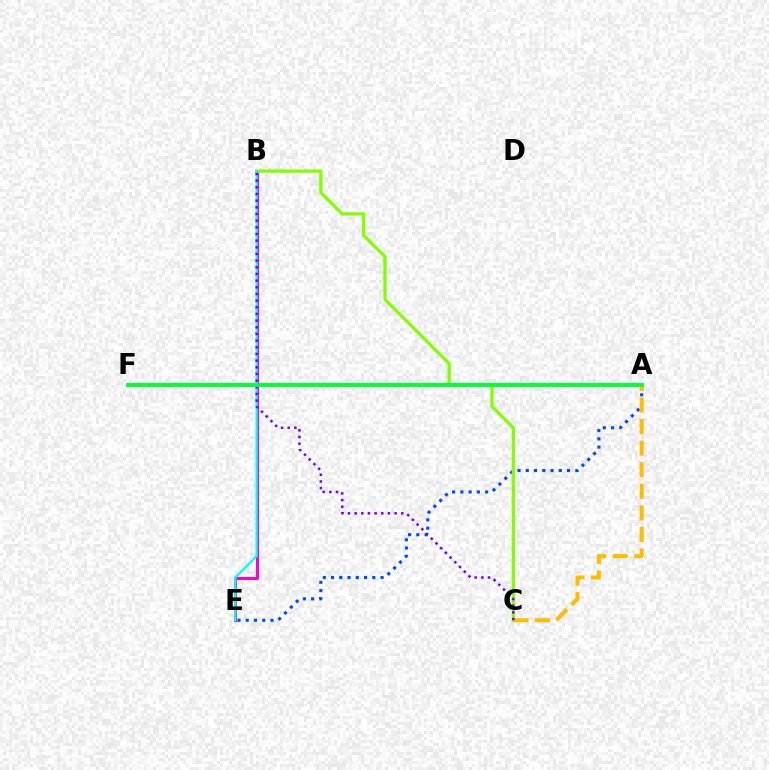{('A', 'E'): [{'color': '#004bff', 'line_style': 'dotted', 'thickness': 2.24}], ('B', 'E'): [{'color': '#ff00cf', 'line_style': 'solid', 'thickness': 2.15}, {'color': '#00fff6', 'line_style': 'solid', 'thickness': 1.61}], ('B', 'C'): [{'color': '#84ff00', 'line_style': 'solid', 'thickness': 2.35}, {'color': '#7200ff', 'line_style': 'dotted', 'thickness': 1.81}], ('A', 'C'): [{'color': '#ffbd00', 'line_style': 'dashed', 'thickness': 2.93}], ('A', 'F'): [{'color': '#ff0000', 'line_style': 'dotted', 'thickness': 1.57}, {'color': '#00ff39', 'line_style': 'solid', 'thickness': 2.81}]}